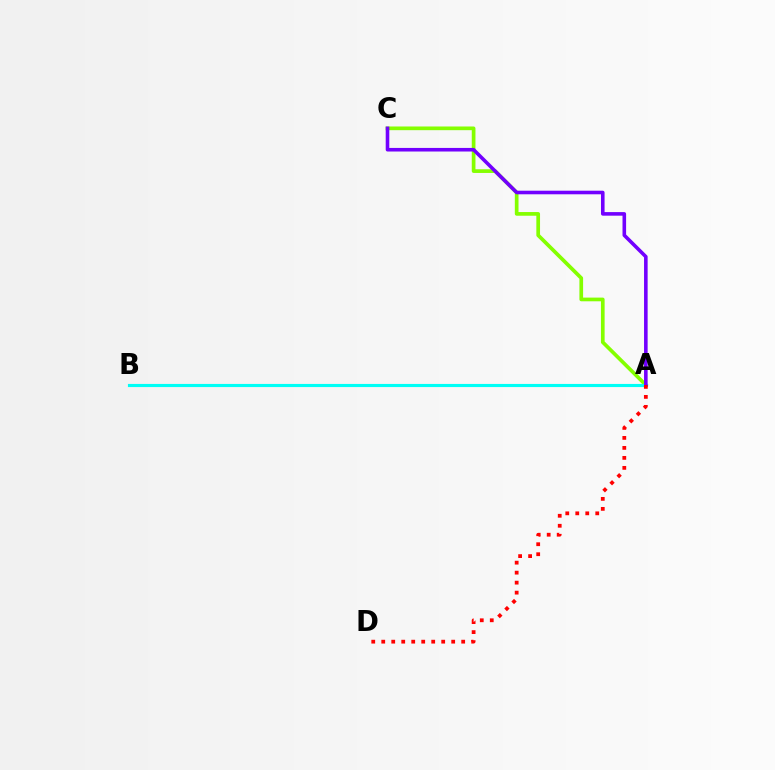{('A', 'C'): [{'color': '#84ff00', 'line_style': 'solid', 'thickness': 2.66}, {'color': '#7200ff', 'line_style': 'solid', 'thickness': 2.58}], ('A', 'B'): [{'color': '#00fff6', 'line_style': 'solid', 'thickness': 2.26}], ('A', 'D'): [{'color': '#ff0000', 'line_style': 'dotted', 'thickness': 2.72}]}